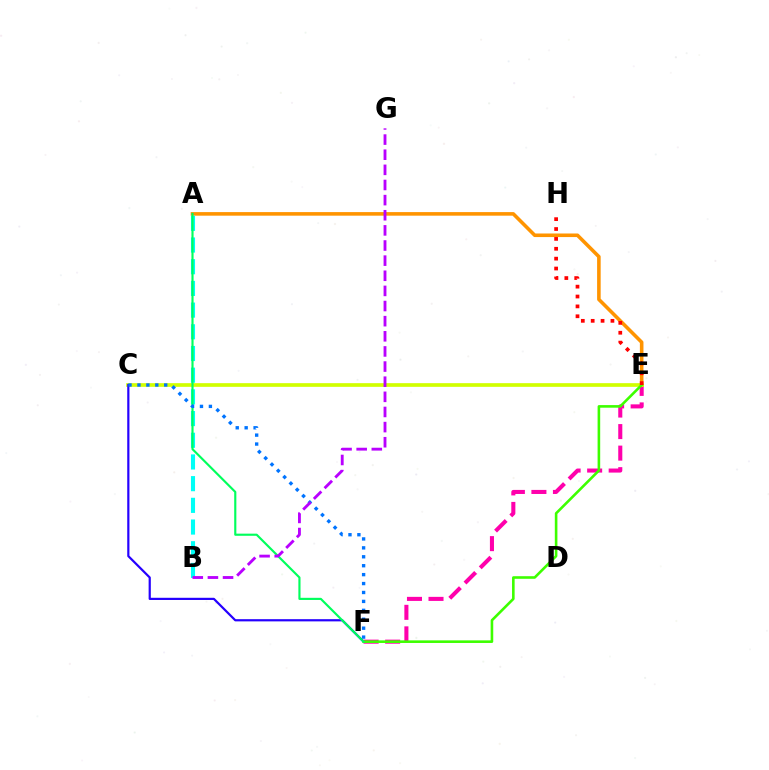{('E', 'F'): [{'color': '#ff00ac', 'line_style': 'dashed', 'thickness': 2.93}, {'color': '#3dff00', 'line_style': 'solid', 'thickness': 1.87}], ('A', 'E'): [{'color': '#ff9400', 'line_style': 'solid', 'thickness': 2.58}], ('C', 'E'): [{'color': '#d1ff00', 'line_style': 'solid', 'thickness': 2.65}], ('C', 'F'): [{'color': '#2500ff', 'line_style': 'solid', 'thickness': 1.58}, {'color': '#0074ff', 'line_style': 'dotted', 'thickness': 2.42}], ('A', 'B'): [{'color': '#00fff6', 'line_style': 'dashed', 'thickness': 2.95}], ('A', 'F'): [{'color': '#00ff5c', 'line_style': 'solid', 'thickness': 1.55}], ('B', 'G'): [{'color': '#b900ff', 'line_style': 'dashed', 'thickness': 2.06}], ('E', 'H'): [{'color': '#ff0000', 'line_style': 'dotted', 'thickness': 2.68}]}